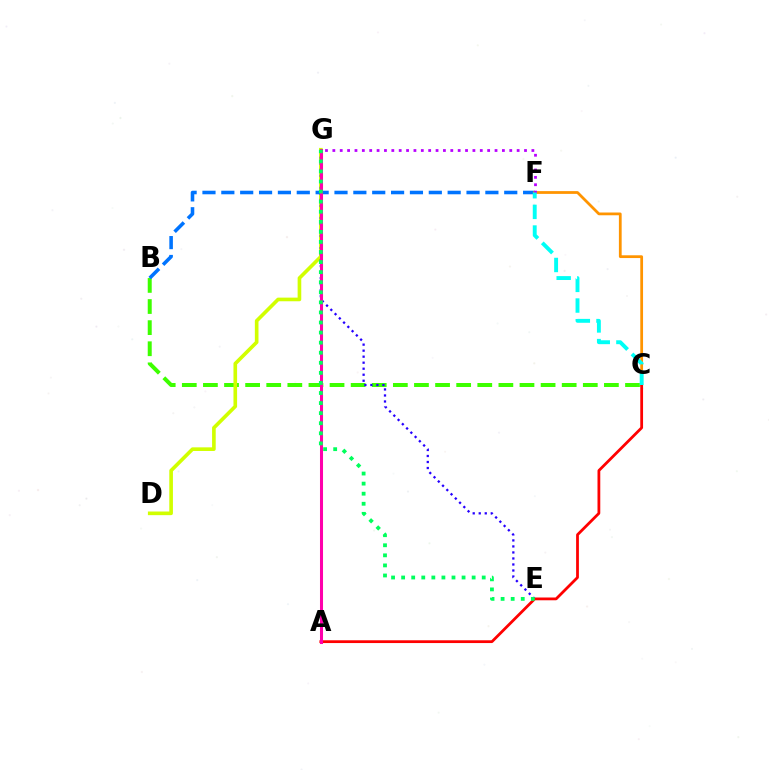{('B', 'C'): [{'color': '#3dff00', 'line_style': 'dashed', 'thickness': 2.87}], ('D', 'G'): [{'color': '#d1ff00', 'line_style': 'solid', 'thickness': 2.62}], ('B', 'F'): [{'color': '#0074ff', 'line_style': 'dashed', 'thickness': 2.56}], ('C', 'F'): [{'color': '#ff9400', 'line_style': 'solid', 'thickness': 1.99}, {'color': '#00fff6', 'line_style': 'dashed', 'thickness': 2.81}], ('E', 'G'): [{'color': '#2500ff', 'line_style': 'dotted', 'thickness': 1.64}, {'color': '#00ff5c', 'line_style': 'dotted', 'thickness': 2.74}], ('F', 'G'): [{'color': '#b900ff', 'line_style': 'dotted', 'thickness': 2.0}], ('A', 'C'): [{'color': '#ff0000', 'line_style': 'solid', 'thickness': 2.0}], ('A', 'G'): [{'color': '#ff00ac', 'line_style': 'solid', 'thickness': 2.19}]}